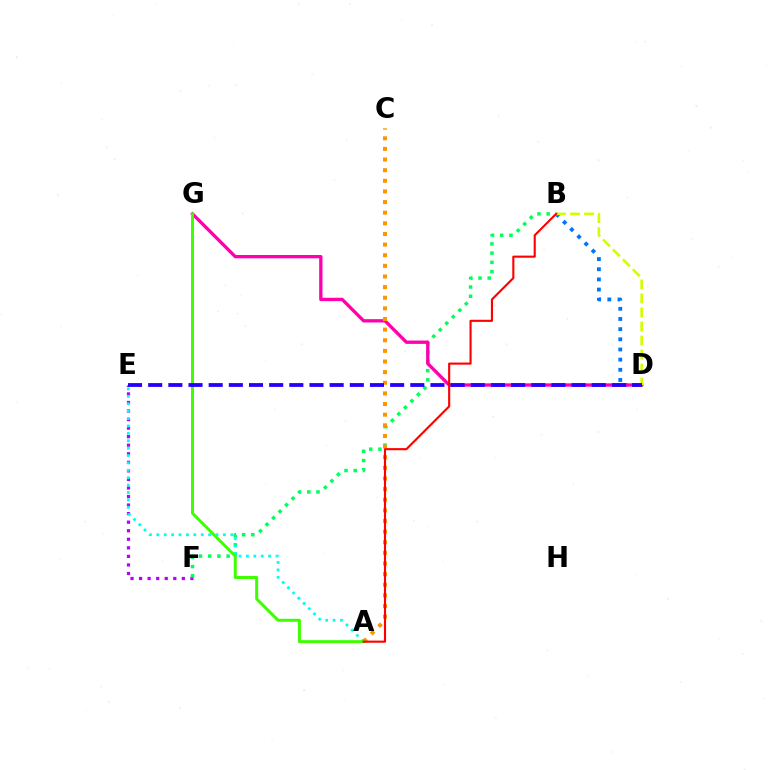{('E', 'F'): [{'color': '#b900ff', 'line_style': 'dotted', 'thickness': 2.32}], ('B', 'D'): [{'color': '#0074ff', 'line_style': 'dotted', 'thickness': 2.76}, {'color': '#d1ff00', 'line_style': 'dashed', 'thickness': 1.9}], ('B', 'F'): [{'color': '#00ff5c', 'line_style': 'dotted', 'thickness': 2.5}], ('D', 'G'): [{'color': '#ff00ac', 'line_style': 'solid', 'thickness': 2.39}], ('A', 'E'): [{'color': '#00fff6', 'line_style': 'dotted', 'thickness': 2.01}], ('A', 'C'): [{'color': '#ff9400', 'line_style': 'dotted', 'thickness': 2.89}], ('A', 'G'): [{'color': '#3dff00', 'line_style': 'solid', 'thickness': 2.14}], ('A', 'B'): [{'color': '#ff0000', 'line_style': 'solid', 'thickness': 1.52}], ('D', 'E'): [{'color': '#2500ff', 'line_style': 'dashed', 'thickness': 2.74}]}